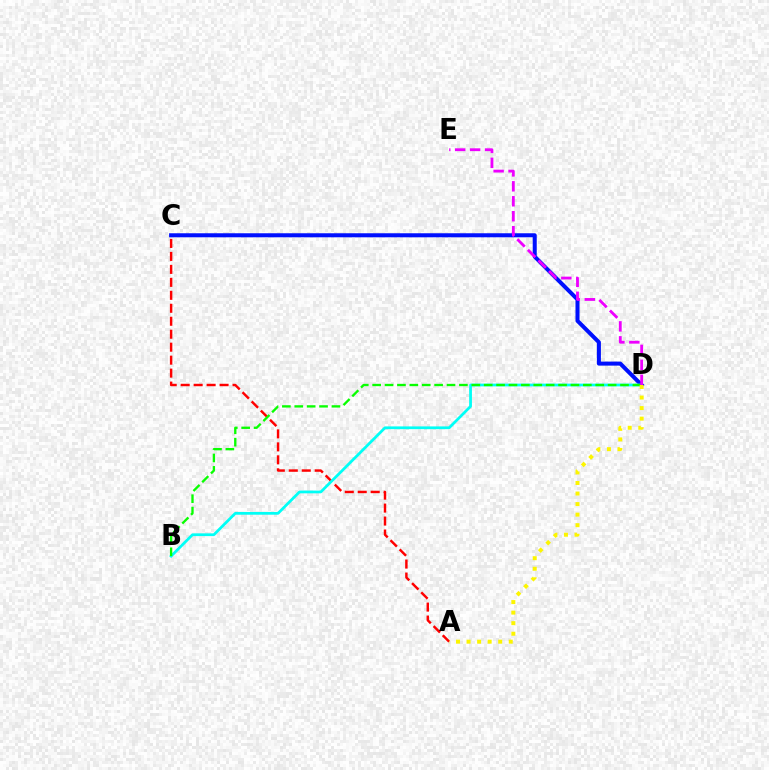{('C', 'D'): [{'color': '#0010ff', 'line_style': 'solid', 'thickness': 2.9}], ('A', 'C'): [{'color': '#ff0000', 'line_style': 'dashed', 'thickness': 1.76}], ('B', 'D'): [{'color': '#00fff6', 'line_style': 'solid', 'thickness': 1.98}, {'color': '#08ff00', 'line_style': 'dashed', 'thickness': 1.68}], ('A', 'D'): [{'color': '#fcf500', 'line_style': 'dotted', 'thickness': 2.87}], ('D', 'E'): [{'color': '#ee00ff', 'line_style': 'dashed', 'thickness': 2.03}]}